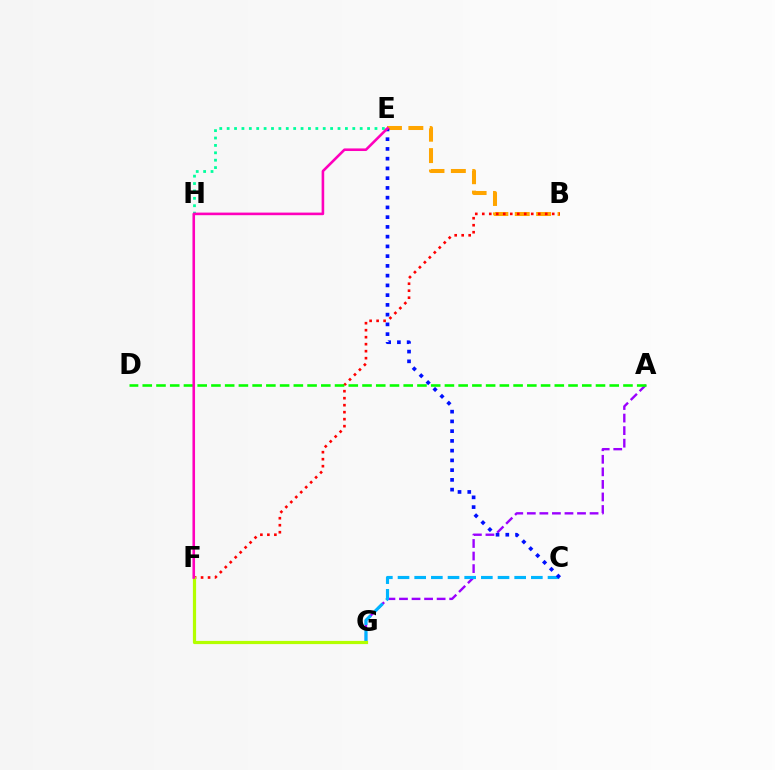{('A', 'G'): [{'color': '#9b00ff', 'line_style': 'dashed', 'thickness': 1.7}], ('B', 'E'): [{'color': '#ffa500', 'line_style': 'dashed', 'thickness': 2.9}], ('B', 'F'): [{'color': '#ff0000', 'line_style': 'dotted', 'thickness': 1.9}], ('C', 'G'): [{'color': '#00b5ff', 'line_style': 'dashed', 'thickness': 2.26}], ('F', 'G'): [{'color': '#b3ff00', 'line_style': 'solid', 'thickness': 2.3}], ('C', 'E'): [{'color': '#0010ff', 'line_style': 'dotted', 'thickness': 2.65}], ('E', 'H'): [{'color': '#00ff9d', 'line_style': 'dotted', 'thickness': 2.01}], ('A', 'D'): [{'color': '#08ff00', 'line_style': 'dashed', 'thickness': 1.87}], ('E', 'F'): [{'color': '#ff00bd', 'line_style': 'solid', 'thickness': 1.86}]}